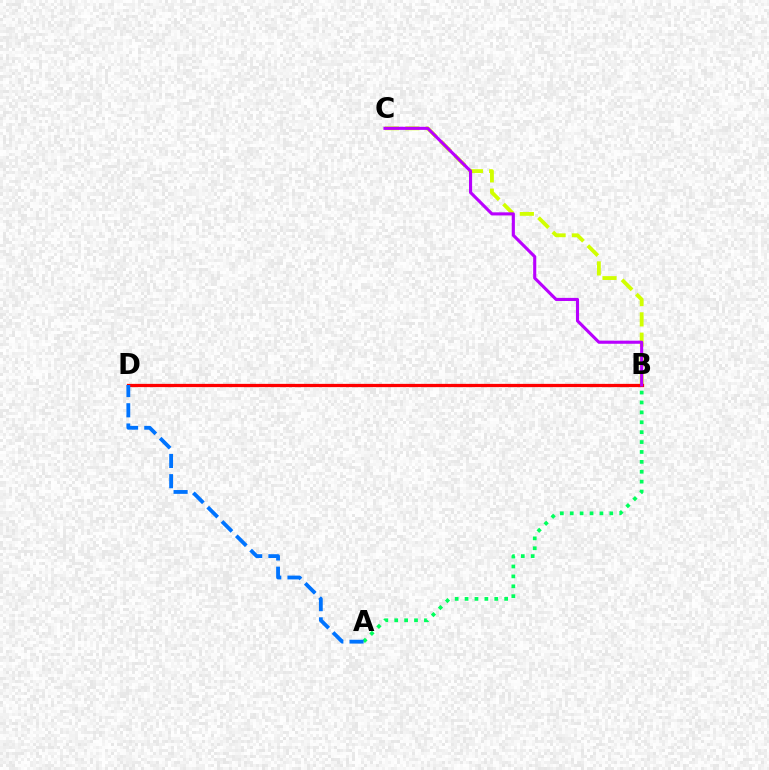{('B', 'C'): [{'color': '#d1ff00', 'line_style': 'dashed', 'thickness': 2.76}, {'color': '#b900ff', 'line_style': 'solid', 'thickness': 2.23}], ('B', 'D'): [{'color': '#ff0000', 'line_style': 'solid', 'thickness': 2.34}], ('A', 'B'): [{'color': '#00ff5c', 'line_style': 'dotted', 'thickness': 2.69}], ('A', 'D'): [{'color': '#0074ff', 'line_style': 'dashed', 'thickness': 2.75}]}